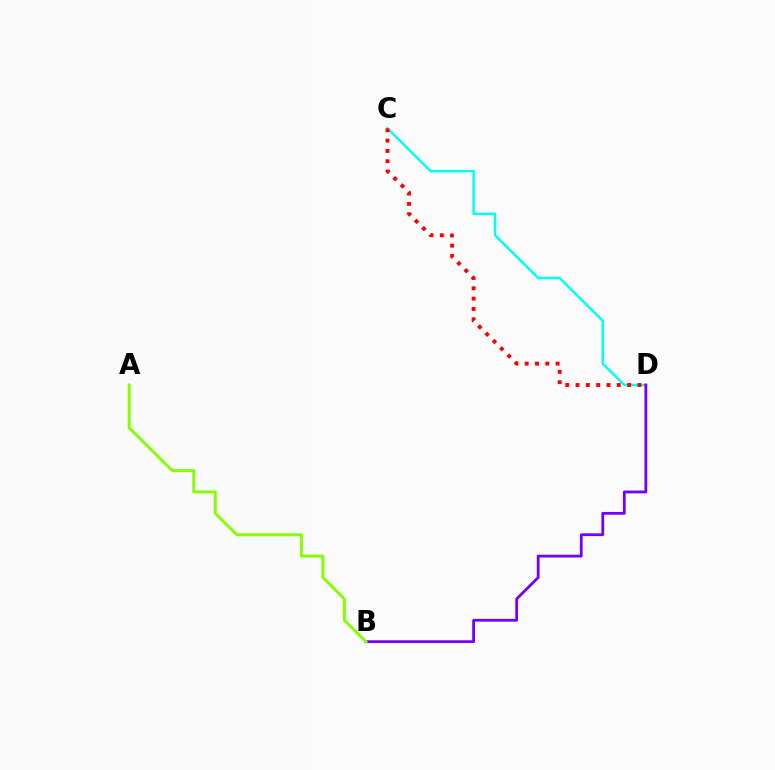{('C', 'D'): [{'color': '#00fff6', 'line_style': 'solid', 'thickness': 1.79}, {'color': '#ff0000', 'line_style': 'dotted', 'thickness': 2.8}], ('B', 'D'): [{'color': '#7200ff', 'line_style': 'solid', 'thickness': 2.0}], ('A', 'B'): [{'color': '#84ff00', 'line_style': 'solid', 'thickness': 2.12}]}